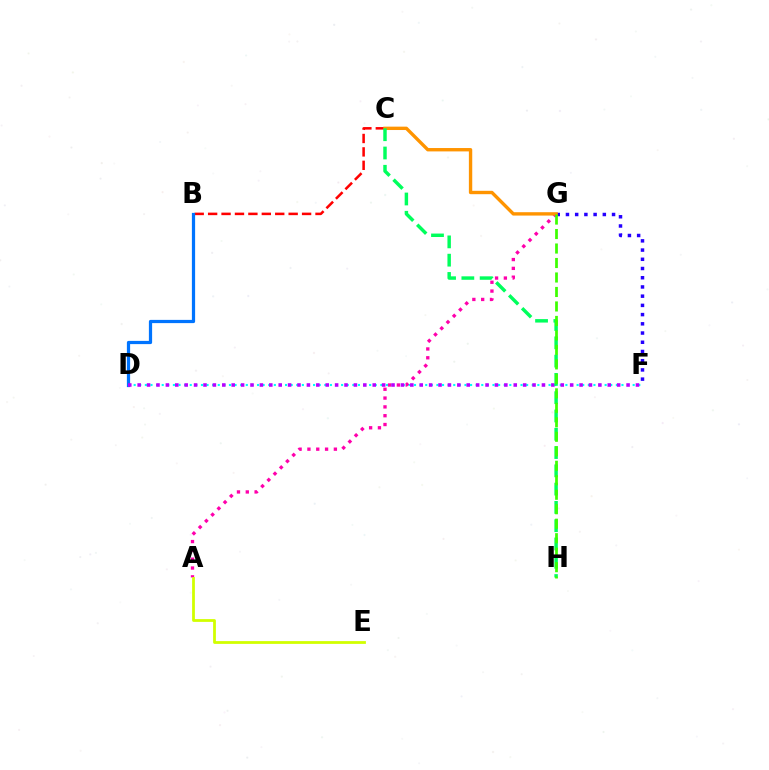{('D', 'F'): [{'color': '#00fff6', 'line_style': 'dotted', 'thickness': 1.52}, {'color': '#b900ff', 'line_style': 'dotted', 'thickness': 2.55}], ('A', 'G'): [{'color': '#ff00ac', 'line_style': 'dotted', 'thickness': 2.4}], ('F', 'G'): [{'color': '#2500ff', 'line_style': 'dotted', 'thickness': 2.5}], ('A', 'E'): [{'color': '#d1ff00', 'line_style': 'solid', 'thickness': 2.0}], ('B', 'C'): [{'color': '#ff0000', 'line_style': 'dashed', 'thickness': 1.82}], ('B', 'D'): [{'color': '#0074ff', 'line_style': 'solid', 'thickness': 2.33}], ('C', 'G'): [{'color': '#ff9400', 'line_style': 'solid', 'thickness': 2.43}], ('C', 'H'): [{'color': '#00ff5c', 'line_style': 'dashed', 'thickness': 2.48}], ('G', 'H'): [{'color': '#3dff00', 'line_style': 'dashed', 'thickness': 1.97}]}